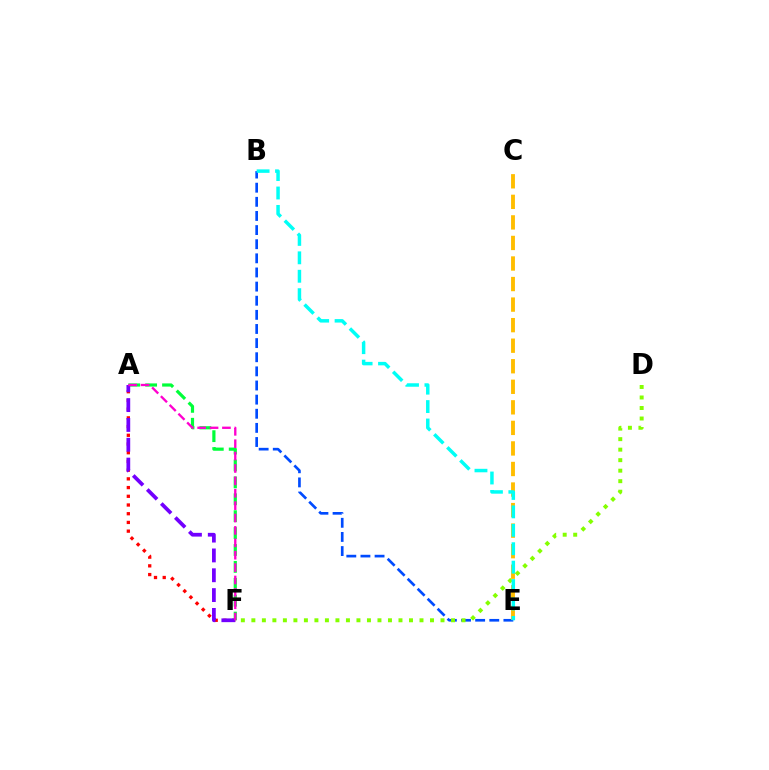{('B', 'E'): [{'color': '#004bff', 'line_style': 'dashed', 'thickness': 1.92}, {'color': '#00fff6', 'line_style': 'dashed', 'thickness': 2.5}], ('D', 'F'): [{'color': '#84ff00', 'line_style': 'dotted', 'thickness': 2.86}], ('A', 'F'): [{'color': '#ff0000', 'line_style': 'dotted', 'thickness': 2.37}, {'color': '#00ff39', 'line_style': 'dashed', 'thickness': 2.3}, {'color': '#7200ff', 'line_style': 'dashed', 'thickness': 2.69}, {'color': '#ff00cf', 'line_style': 'dashed', 'thickness': 1.68}], ('C', 'E'): [{'color': '#ffbd00', 'line_style': 'dashed', 'thickness': 2.79}]}